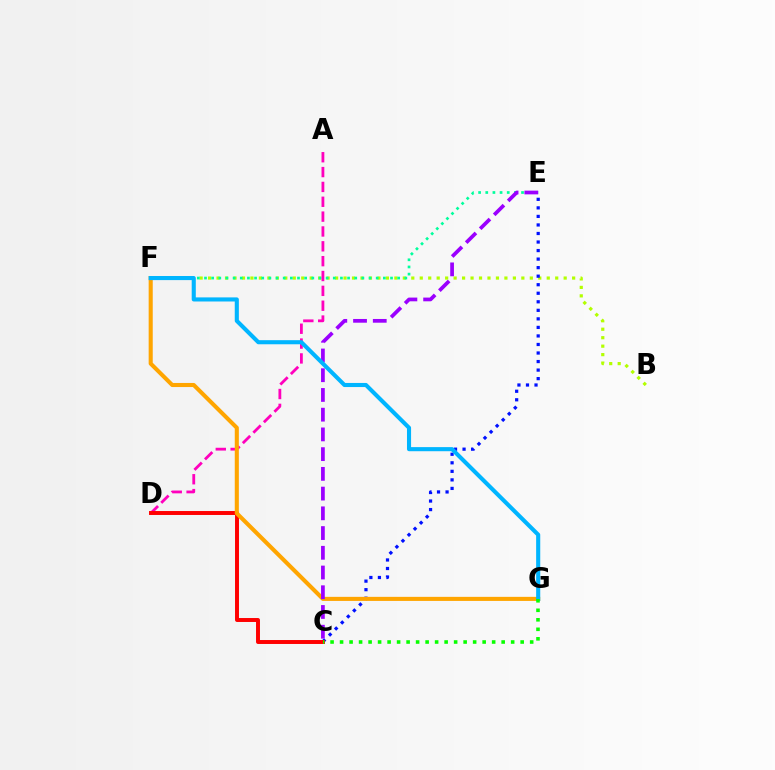{('B', 'F'): [{'color': '#b3ff00', 'line_style': 'dotted', 'thickness': 2.3}], ('E', 'F'): [{'color': '#00ff9d', 'line_style': 'dotted', 'thickness': 1.94}], ('A', 'D'): [{'color': '#ff00bd', 'line_style': 'dashed', 'thickness': 2.02}], ('C', 'E'): [{'color': '#0010ff', 'line_style': 'dotted', 'thickness': 2.32}, {'color': '#9b00ff', 'line_style': 'dashed', 'thickness': 2.68}], ('C', 'D'): [{'color': '#ff0000', 'line_style': 'solid', 'thickness': 2.84}], ('F', 'G'): [{'color': '#ffa500', 'line_style': 'solid', 'thickness': 2.94}, {'color': '#00b5ff', 'line_style': 'solid', 'thickness': 2.95}], ('C', 'G'): [{'color': '#08ff00', 'line_style': 'dotted', 'thickness': 2.58}]}